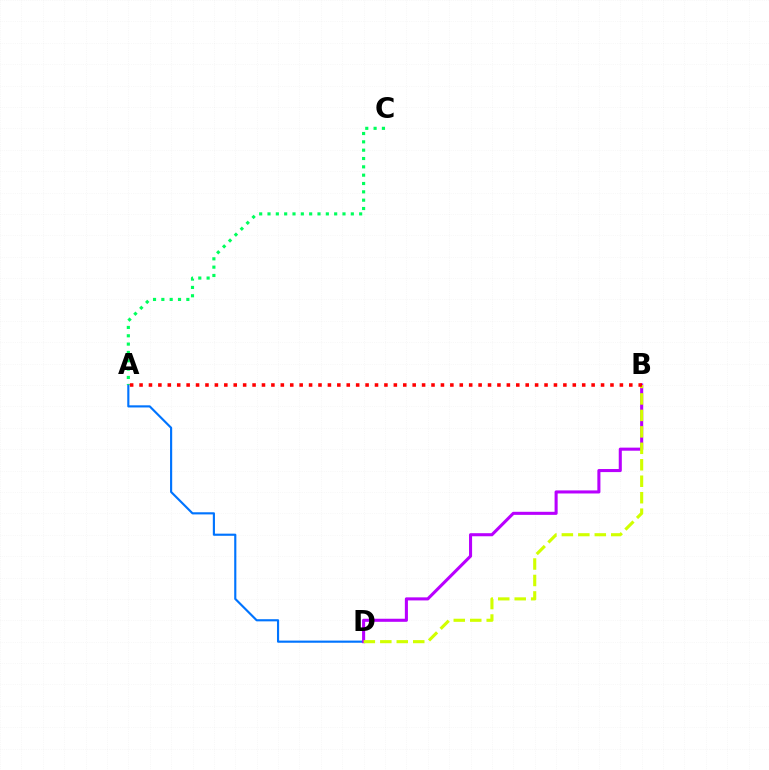{('A', 'D'): [{'color': '#0074ff', 'line_style': 'solid', 'thickness': 1.55}], ('B', 'D'): [{'color': '#b900ff', 'line_style': 'solid', 'thickness': 2.21}, {'color': '#d1ff00', 'line_style': 'dashed', 'thickness': 2.24}], ('A', 'C'): [{'color': '#00ff5c', 'line_style': 'dotted', 'thickness': 2.26}], ('A', 'B'): [{'color': '#ff0000', 'line_style': 'dotted', 'thickness': 2.56}]}